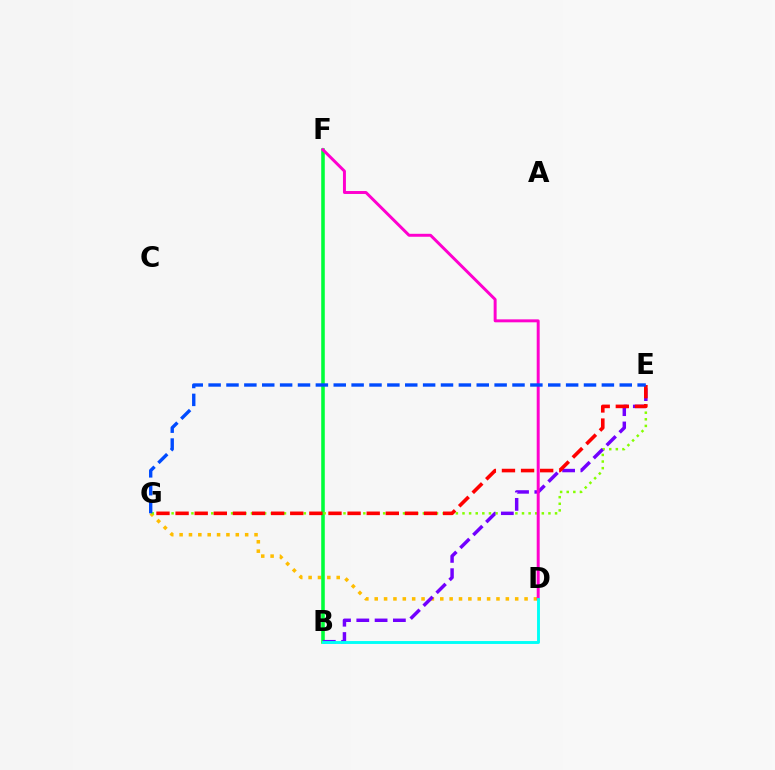{('D', 'G'): [{'color': '#ffbd00', 'line_style': 'dotted', 'thickness': 2.54}], ('B', 'F'): [{'color': '#00ff39', 'line_style': 'solid', 'thickness': 2.56}], ('E', 'G'): [{'color': '#84ff00', 'line_style': 'dotted', 'thickness': 1.8}, {'color': '#ff0000', 'line_style': 'dashed', 'thickness': 2.6}, {'color': '#004bff', 'line_style': 'dashed', 'thickness': 2.43}], ('B', 'E'): [{'color': '#7200ff', 'line_style': 'dashed', 'thickness': 2.49}], ('D', 'F'): [{'color': '#ff00cf', 'line_style': 'solid', 'thickness': 2.13}], ('B', 'D'): [{'color': '#00fff6', 'line_style': 'solid', 'thickness': 2.09}]}